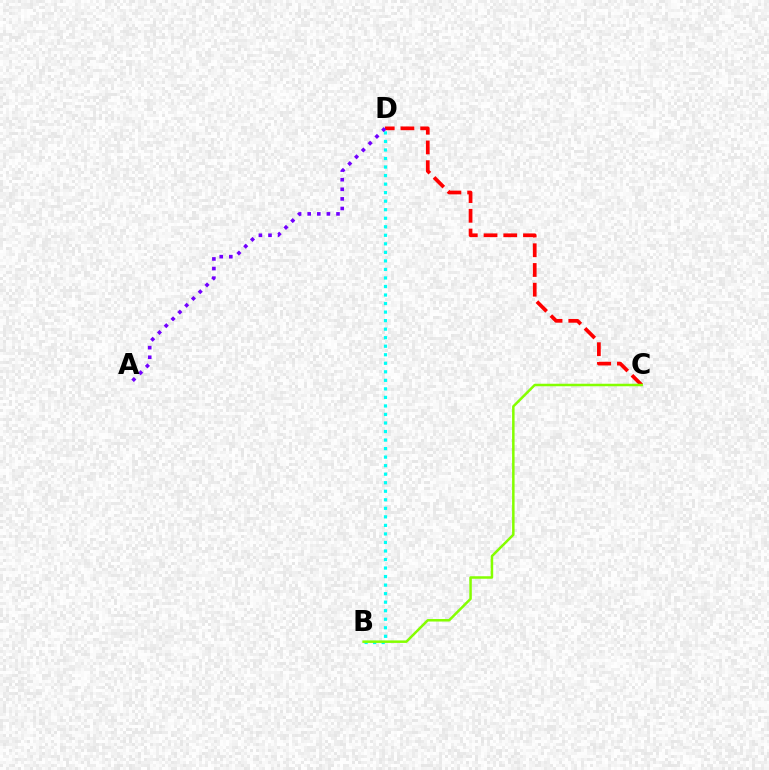{('C', 'D'): [{'color': '#ff0000', 'line_style': 'dashed', 'thickness': 2.68}], ('B', 'D'): [{'color': '#00fff6', 'line_style': 'dotted', 'thickness': 2.32}], ('B', 'C'): [{'color': '#84ff00', 'line_style': 'solid', 'thickness': 1.8}], ('A', 'D'): [{'color': '#7200ff', 'line_style': 'dotted', 'thickness': 2.61}]}